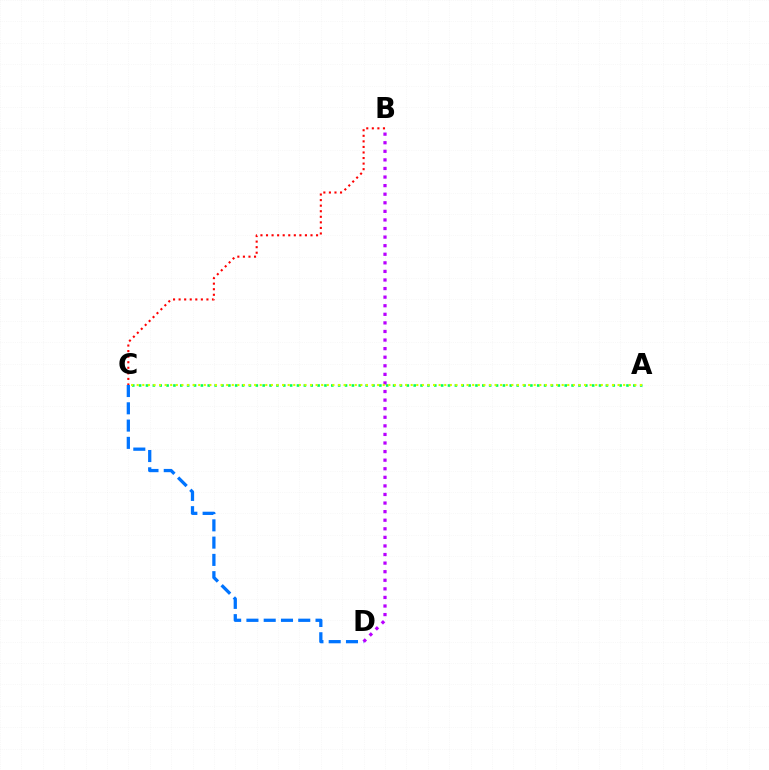{('B', 'C'): [{'color': '#ff0000', 'line_style': 'dotted', 'thickness': 1.51}], ('C', 'D'): [{'color': '#0074ff', 'line_style': 'dashed', 'thickness': 2.35}], ('A', 'C'): [{'color': '#00ff5c', 'line_style': 'dotted', 'thickness': 1.87}, {'color': '#d1ff00', 'line_style': 'dotted', 'thickness': 1.52}], ('B', 'D'): [{'color': '#b900ff', 'line_style': 'dotted', 'thickness': 2.33}]}